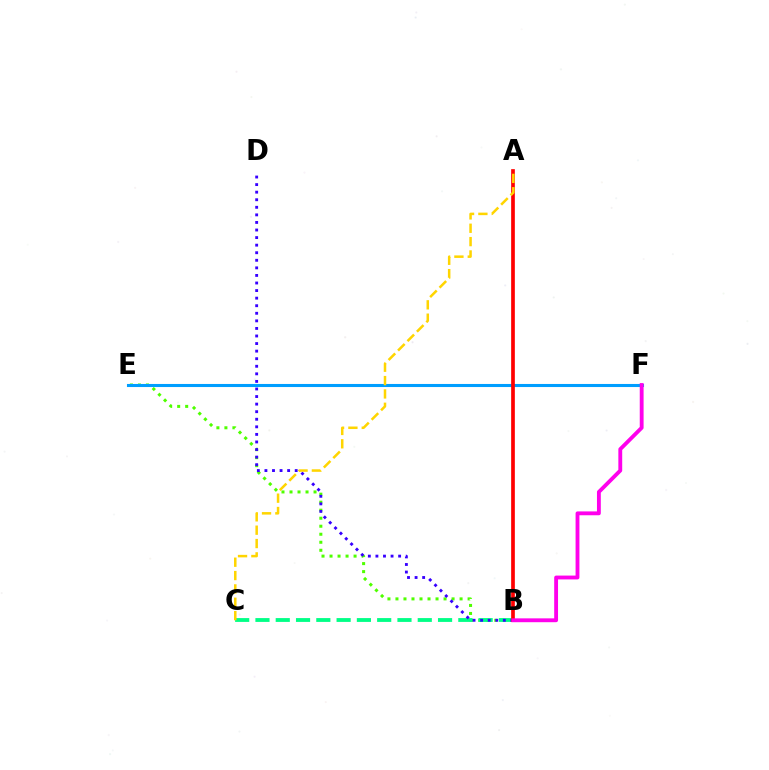{('B', 'E'): [{'color': '#4fff00', 'line_style': 'dotted', 'thickness': 2.18}], ('B', 'C'): [{'color': '#00ff86', 'line_style': 'dashed', 'thickness': 2.76}], ('B', 'D'): [{'color': '#3700ff', 'line_style': 'dotted', 'thickness': 2.06}], ('E', 'F'): [{'color': '#009eff', 'line_style': 'solid', 'thickness': 2.22}], ('A', 'B'): [{'color': '#ff0000', 'line_style': 'solid', 'thickness': 2.66}], ('B', 'F'): [{'color': '#ff00ed', 'line_style': 'solid', 'thickness': 2.77}], ('A', 'C'): [{'color': '#ffd500', 'line_style': 'dashed', 'thickness': 1.81}]}